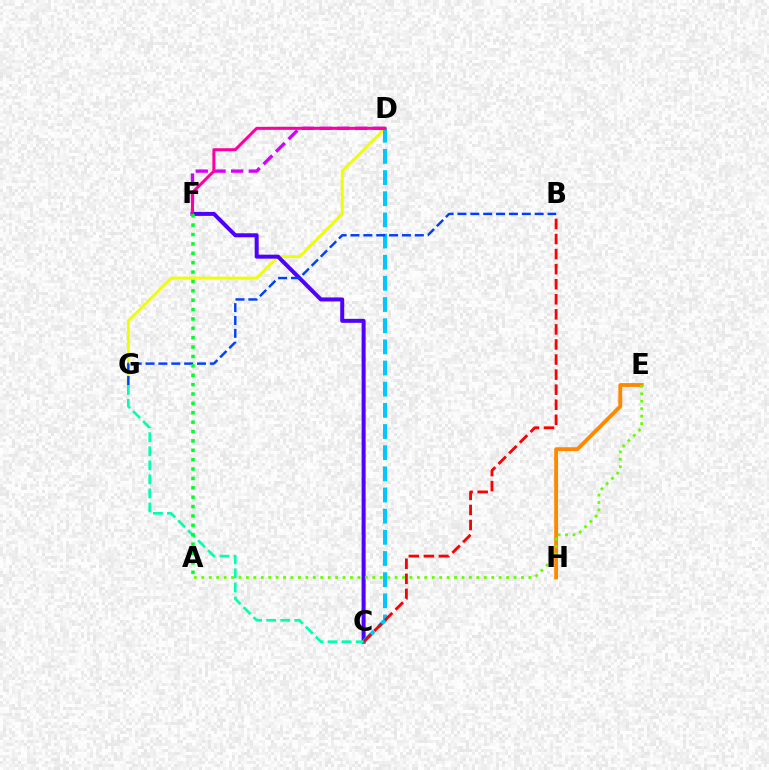{('D', 'G'): [{'color': '#eeff00', 'line_style': 'solid', 'thickness': 2.05}], ('E', 'H'): [{'color': '#ff8800', 'line_style': 'solid', 'thickness': 2.78}], ('D', 'F'): [{'color': '#d600ff', 'line_style': 'dashed', 'thickness': 2.41}, {'color': '#ff00a0', 'line_style': 'solid', 'thickness': 2.18}], ('C', 'F'): [{'color': '#4f00ff', 'line_style': 'solid', 'thickness': 2.87}], ('C', 'D'): [{'color': '#00c7ff', 'line_style': 'dashed', 'thickness': 2.87}], ('B', 'C'): [{'color': '#ff0000', 'line_style': 'dashed', 'thickness': 2.05}], ('A', 'E'): [{'color': '#66ff00', 'line_style': 'dotted', 'thickness': 2.02}], ('C', 'G'): [{'color': '#00ffaf', 'line_style': 'dashed', 'thickness': 1.91}], ('B', 'G'): [{'color': '#003fff', 'line_style': 'dashed', 'thickness': 1.75}], ('A', 'F'): [{'color': '#00ff27', 'line_style': 'dotted', 'thickness': 2.55}]}